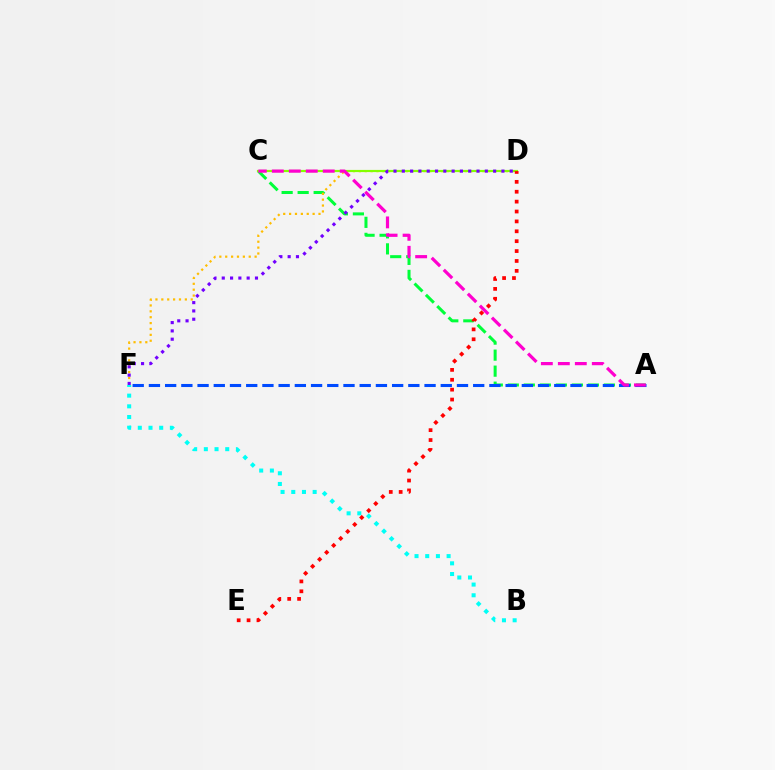{('A', 'C'): [{'color': '#00ff39', 'line_style': 'dashed', 'thickness': 2.18}, {'color': '#ff00cf', 'line_style': 'dashed', 'thickness': 2.31}], ('A', 'F'): [{'color': '#004bff', 'line_style': 'dashed', 'thickness': 2.2}], ('B', 'F'): [{'color': '#00fff6', 'line_style': 'dotted', 'thickness': 2.91}], ('D', 'F'): [{'color': '#ffbd00', 'line_style': 'dotted', 'thickness': 1.6}, {'color': '#7200ff', 'line_style': 'dotted', 'thickness': 2.26}], ('C', 'D'): [{'color': '#84ff00', 'line_style': 'solid', 'thickness': 1.56}], ('D', 'E'): [{'color': '#ff0000', 'line_style': 'dotted', 'thickness': 2.69}]}